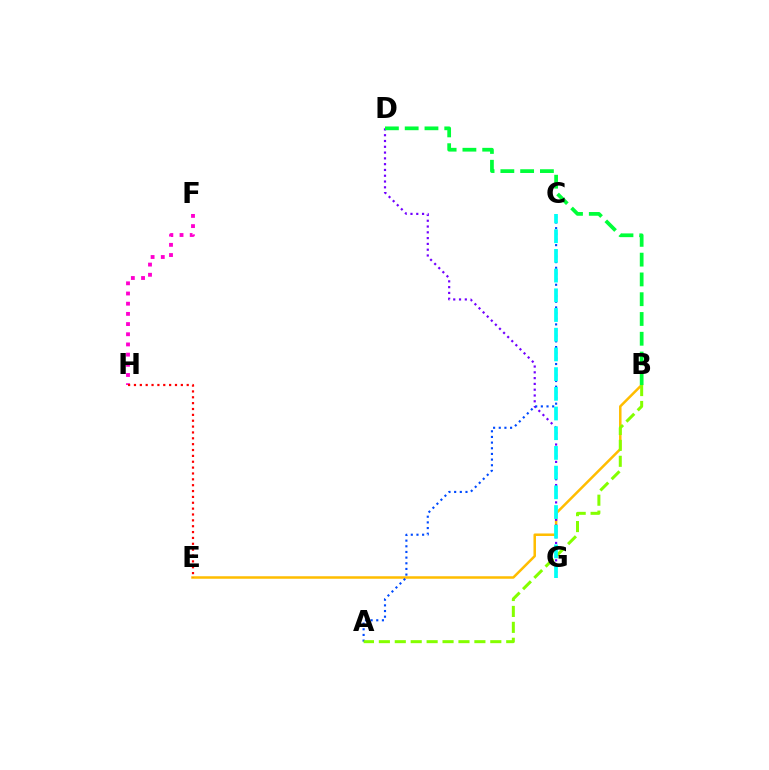{('B', 'E'): [{'color': '#ffbd00', 'line_style': 'solid', 'thickness': 1.81}], ('D', 'G'): [{'color': '#7200ff', 'line_style': 'dotted', 'thickness': 1.57}], ('A', 'C'): [{'color': '#004bff', 'line_style': 'dotted', 'thickness': 1.54}], ('A', 'B'): [{'color': '#84ff00', 'line_style': 'dashed', 'thickness': 2.16}], ('C', 'G'): [{'color': '#00fff6', 'line_style': 'dashed', 'thickness': 2.68}], ('F', 'H'): [{'color': '#ff00cf', 'line_style': 'dotted', 'thickness': 2.77}], ('E', 'H'): [{'color': '#ff0000', 'line_style': 'dotted', 'thickness': 1.59}], ('B', 'D'): [{'color': '#00ff39', 'line_style': 'dashed', 'thickness': 2.69}]}